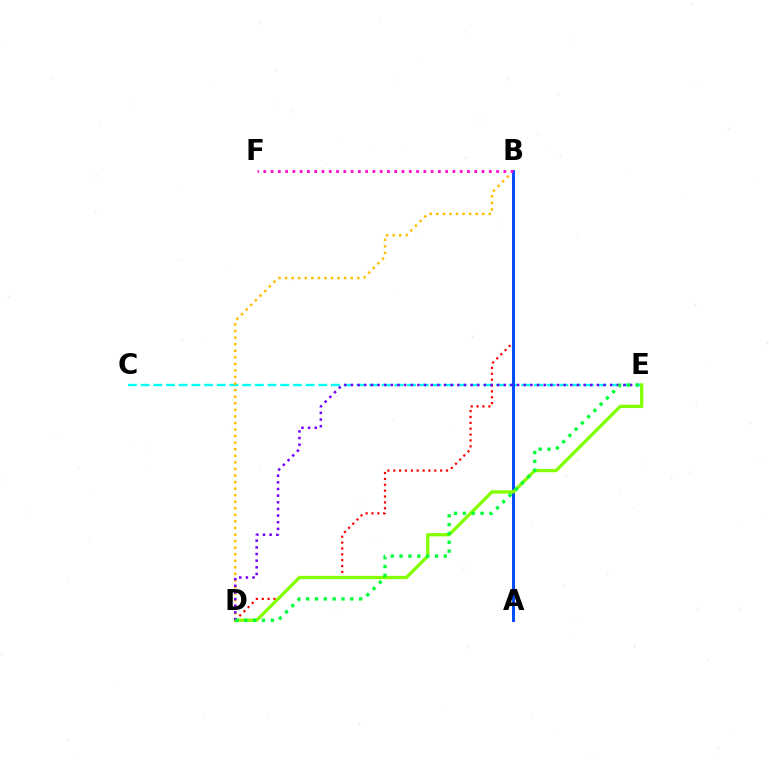{('C', 'E'): [{'color': '#00fff6', 'line_style': 'dashed', 'thickness': 1.72}], ('B', 'D'): [{'color': '#ffbd00', 'line_style': 'dotted', 'thickness': 1.78}, {'color': '#ff0000', 'line_style': 'dotted', 'thickness': 1.59}], ('A', 'B'): [{'color': '#004bff', 'line_style': 'solid', 'thickness': 2.12}], ('D', 'E'): [{'color': '#84ff00', 'line_style': 'solid', 'thickness': 2.37}, {'color': '#7200ff', 'line_style': 'dotted', 'thickness': 1.81}, {'color': '#00ff39', 'line_style': 'dotted', 'thickness': 2.4}], ('B', 'F'): [{'color': '#ff00cf', 'line_style': 'dotted', 'thickness': 1.98}]}